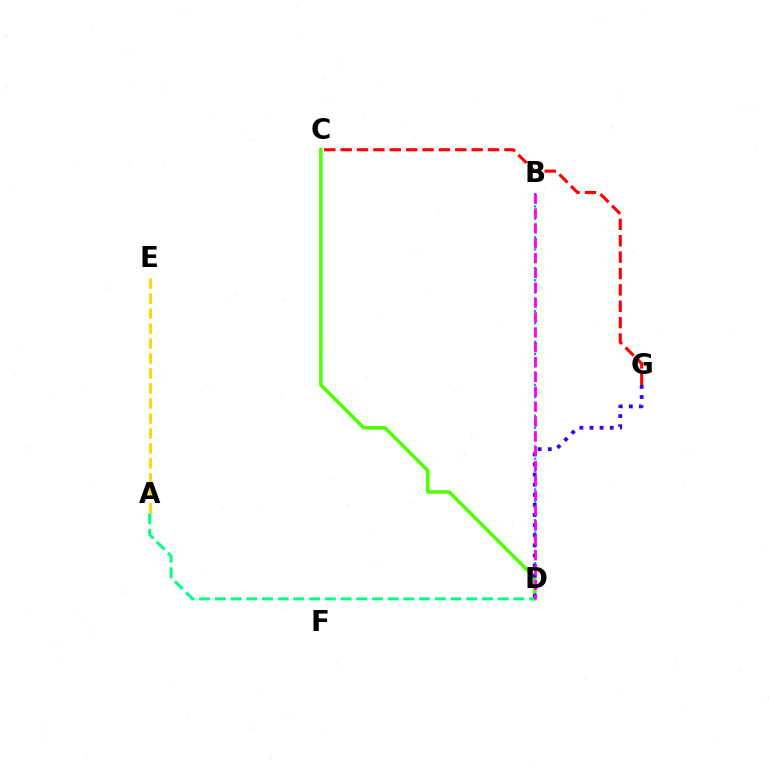{('C', 'D'): [{'color': '#4fff00', 'line_style': 'solid', 'thickness': 2.52}], ('B', 'D'): [{'color': '#009eff', 'line_style': 'dotted', 'thickness': 1.67}, {'color': '#ff00ed', 'line_style': 'dashed', 'thickness': 2.02}], ('D', 'G'): [{'color': '#3700ff', 'line_style': 'dotted', 'thickness': 2.75}], ('A', 'D'): [{'color': '#00ff86', 'line_style': 'dashed', 'thickness': 2.13}], ('A', 'E'): [{'color': '#ffd500', 'line_style': 'dashed', 'thickness': 2.03}], ('C', 'G'): [{'color': '#ff0000', 'line_style': 'dashed', 'thickness': 2.22}]}